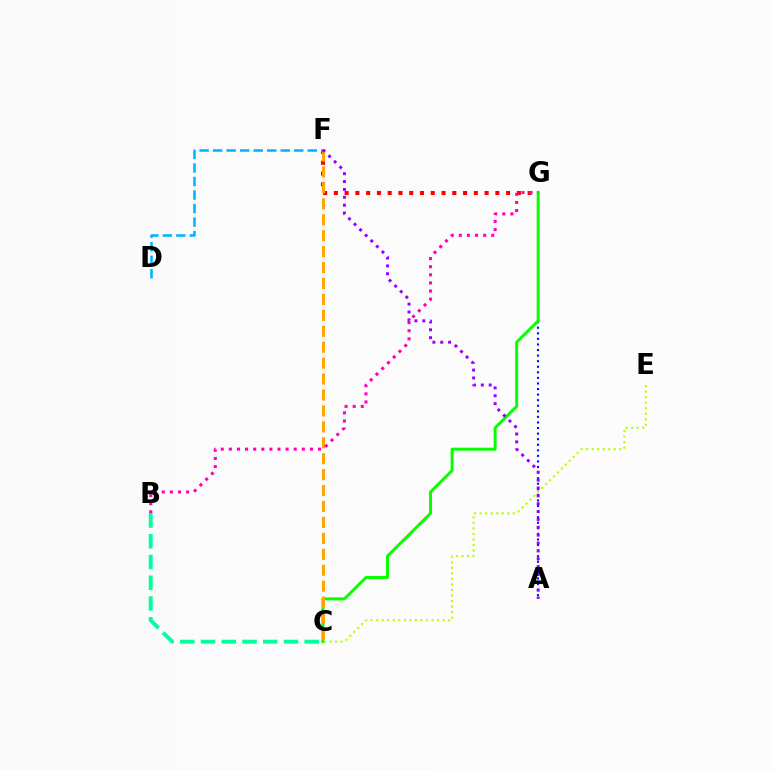{('F', 'G'): [{'color': '#ff0000', 'line_style': 'dotted', 'thickness': 2.93}], ('A', 'G'): [{'color': '#0010ff', 'line_style': 'dotted', 'thickness': 1.51}], ('C', 'G'): [{'color': '#08ff00', 'line_style': 'solid', 'thickness': 2.15}], ('C', 'F'): [{'color': '#ffa500', 'line_style': 'dashed', 'thickness': 2.16}], ('D', 'F'): [{'color': '#00b5ff', 'line_style': 'dashed', 'thickness': 1.84}], ('B', 'C'): [{'color': '#00ff9d', 'line_style': 'dashed', 'thickness': 2.82}], ('B', 'G'): [{'color': '#ff00bd', 'line_style': 'dotted', 'thickness': 2.2}], ('A', 'F'): [{'color': '#9b00ff', 'line_style': 'dotted', 'thickness': 2.14}], ('C', 'E'): [{'color': '#b3ff00', 'line_style': 'dotted', 'thickness': 1.5}]}